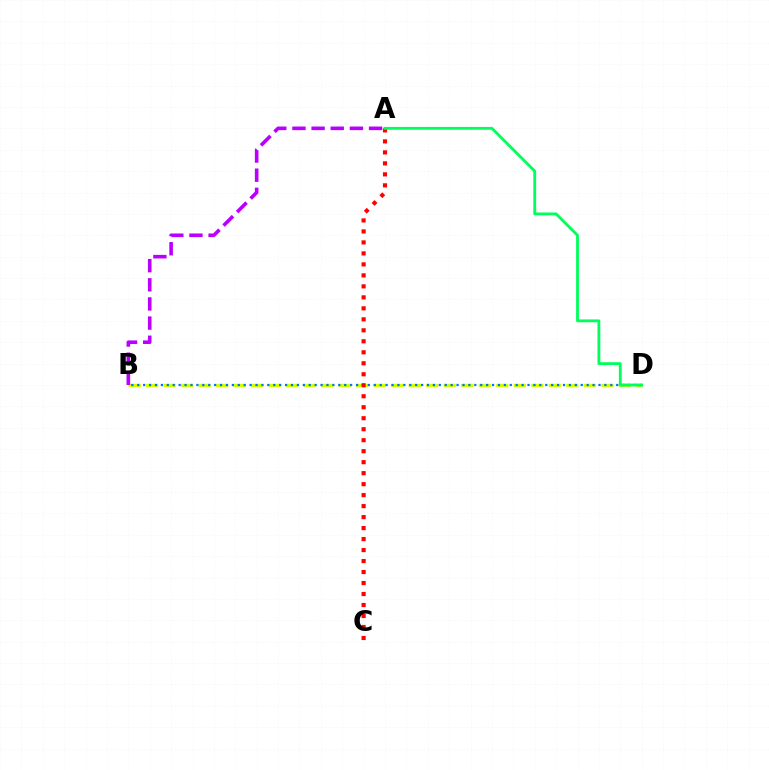{('B', 'D'): [{'color': '#d1ff00', 'line_style': 'dashed', 'thickness': 2.38}, {'color': '#0074ff', 'line_style': 'dotted', 'thickness': 1.61}], ('A', 'B'): [{'color': '#b900ff', 'line_style': 'dashed', 'thickness': 2.6}], ('A', 'C'): [{'color': '#ff0000', 'line_style': 'dotted', 'thickness': 2.99}], ('A', 'D'): [{'color': '#00ff5c', 'line_style': 'solid', 'thickness': 2.04}]}